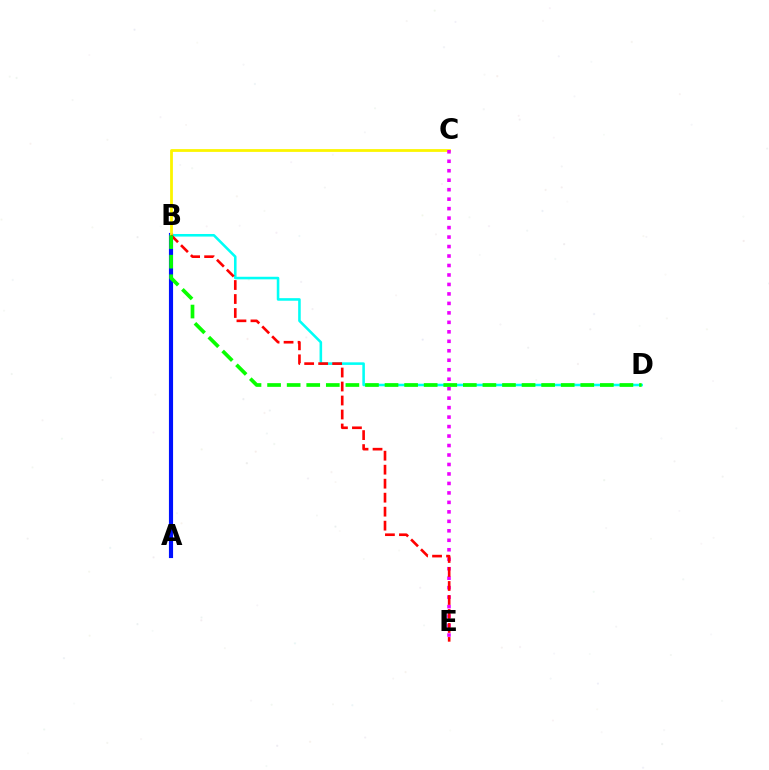{('A', 'B'): [{'color': '#0010ff', 'line_style': 'solid', 'thickness': 2.98}], ('B', 'D'): [{'color': '#00fff6', 'line_style': 'solid', 'thickness': 1.85}, {'color': '#08ff00', 'line_style': 'dashed', 'thickness': 2.66}], ('B', 'C'): [{'color': '#fcf500', 'line_style': 'solid', 'thickness': 2.01}], ('C', 'E'): [{'color': '#ee00ff', 'line_style': 'dotted', 'thickness': 2.57}], ('B', 'E'): [{'color': '#ff0000', 'line_style': 'dashed', 'thickness': 1.9}]}